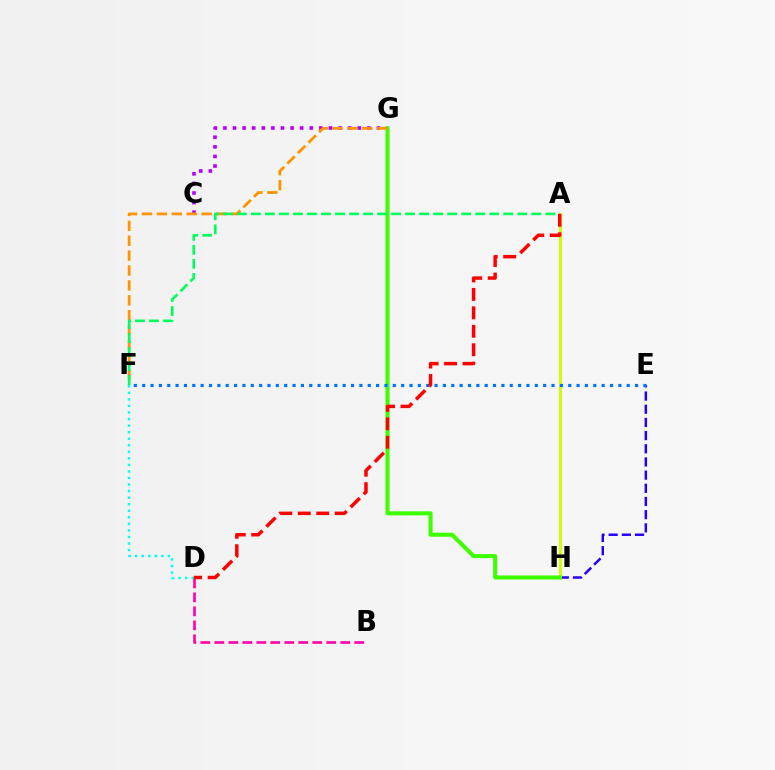{('B', 'D'): [{'color': '#ff00ac', 'line_style': 'dashed', 'thickness': 1.9}], ('E', 'H'): [{'color': '#2500ff', 'line_style': 'dashed', 'thickness': 1.79}], ('C', 'G'): [{'color': '#b900ff', 'line_style': 'dotted', 'thickness': 2.61}], ('A', 'H'): [{'color': '#d1ff00', 'line_style': 'solid', 'thickness': 2.13}], ('G', 'H'): [{'color': '#3dff00', 'line_style': 'solid', 'thickness': 2.92}], ('F', 'G'): [{'color': '#ff9400', 'line_style': 'dashed', 'thickness': 2.02}], ('E', 'F'): [{'color': '#0074ff', 'line_style': 'dotted', 'thickness': 2.27}], ('A', 'F'): [{'color': '#00ff5c', 'line_style': 'dashed', 'thickness': 1.9}], ('D', 'F'): [{'color': '#00fff6', 'line_style': 'dotted', 'thickness': 1.78}], ('A', 'D'): [{'color': '#ff0000', 'line_style': 'dashed', 'thickness': 2.51}]}